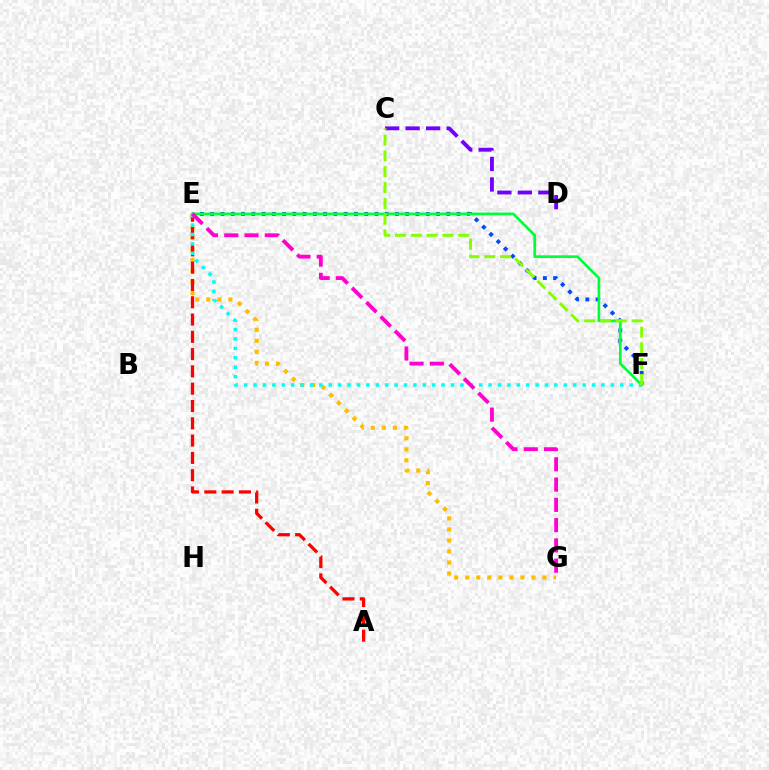{('C', 'D'): [{'color': '#7200ff', 'line_style': 'dashed', 'thickness': 2.78}], ('E', 'G'): [{'color': '#ffbd00', 'line_style': 'dotted', 'thickness': 3.0}, {'color': '#ff00cf', 'line_style': 'dashed', 'thickness': 2.75}], ('E', 'F'): [{'color': '#004bff', 'line_style': 'dotted', 'thickness': 2.79}, {'color': '#00ff39', 'line_style': 'solid', 'thickness': 1.95}, {'color': '#00fff6', 'line_style': 'dotted', 'thickness': 2.55}], ('A', 'E'): [{'color': '#ff0000', 'line_style': 'dashed', 'thickness': 2.35}], ('C', 'F'): [{'color': '#84ff00', 'line_style': 'dashed', 'thickness': 2.15}]}